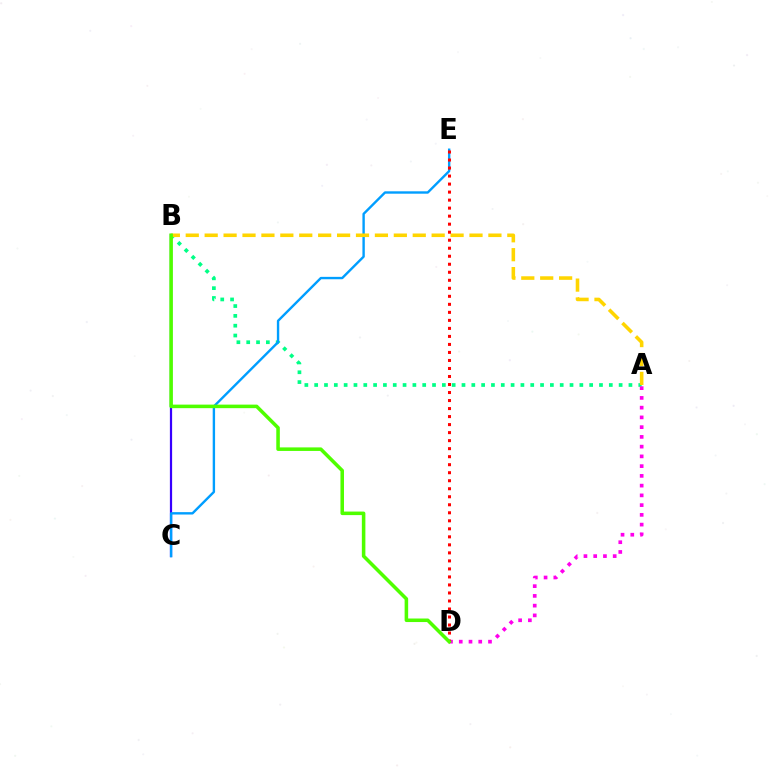{('B', 'C'): [{'color': '#3700ff', 'line_style': 'solid', 'thickness': 1.6}], ('A', 'B'): [{'color': '#00ff86', 'line_style': 'dotted', 'thickness': 2.67}, {'color': '#ffd500', 'line_style': 'dashed', 'thickness': 2.57}], ('C', 'E'): [{'color': '#009eff', 'line_style': 'solid', 'thickness': 1.72}], ('A', 'D'): [{'color': '#ff00ed', 'line_style': 'dotted', 'thickness': 2.65}], ('D', 'E'): [{'color': '#ff0000', 'line_style': 'dotted', 'thickness': 2.18}], ('B', 'D'): [{'color': '#4fff00', 'line_style': 'solid', 'thickness': 2.55}]}